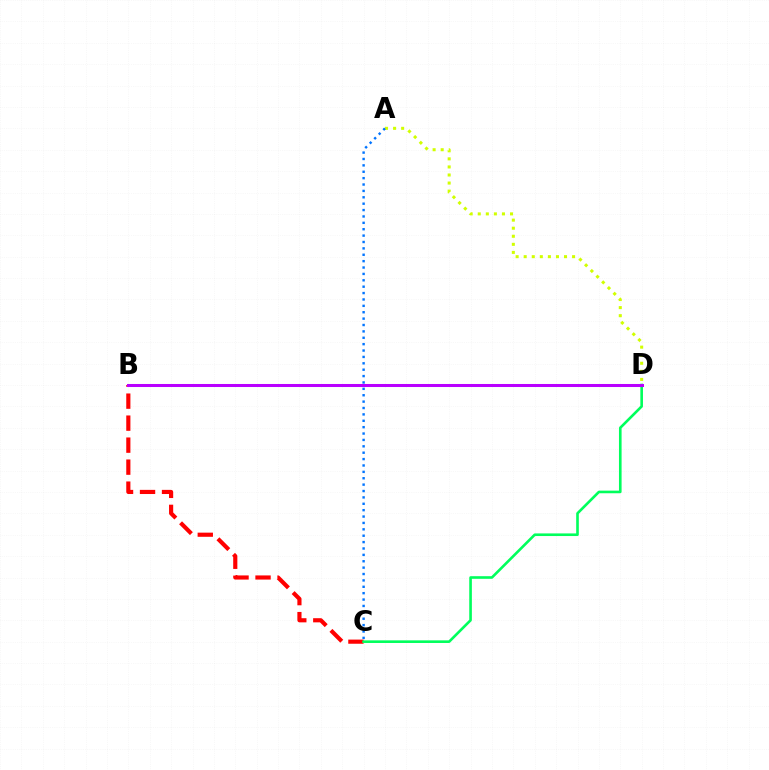{('B', 'C'): [{'color': '#ff0000', 'line_style': 'dashed', 'thickness': 2.99}], ('C', 'D'): [{'color': '#00ff5c', 'line_style': 'solid', 'thickness': 1.89}], ('B', 'D'): [{'color': '#b900ff', 'line_style': 'solid', 'thickness': 2.18}], ('A', 'D'): [{'color': '#d1ff00', 'line_style': 'dotted', 'thickness': 2.19}], ('A', 'C'): [{'color': '#0074ff', 'line_style': 'dotted', 'thickness': 1.73}]}